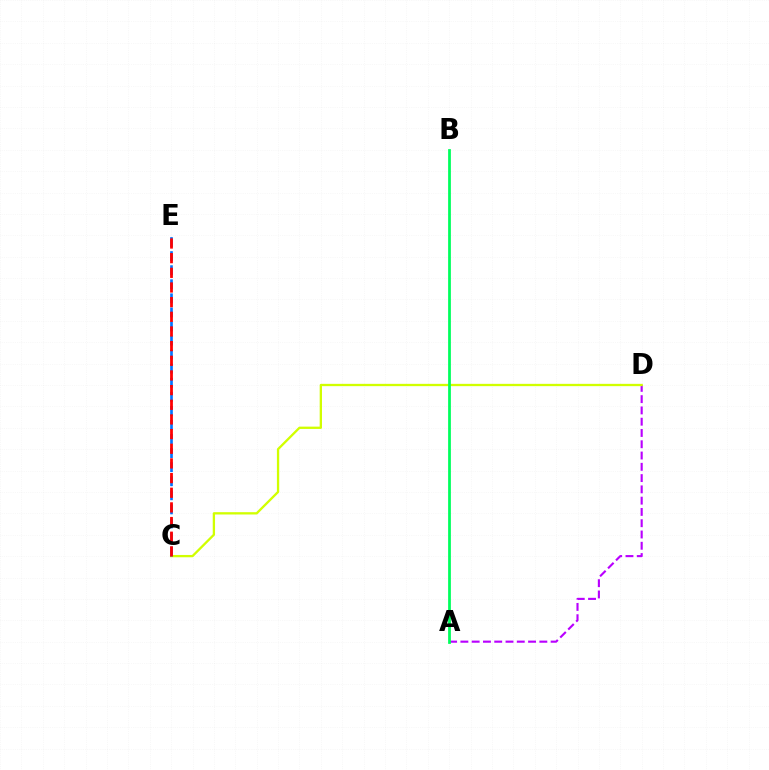{('A', 'D'): [{'color': '#b900ff', 'line_style': 'dashed', 'thickness': 1.53}], ('C', 'D'): [{'color': '#d1ff00', 'line_style': 'solid', 'thickness': 1.66}], ('C', 'E'): [{'color': '#0074ff', 'line_style': 'dashed', 'thickness': 1.91}, {'color': '#ff0000', 'line_style': 'dashed', 'thickness': 1.99}], ('A', 'B'): [{'color': '#00ff5c', 'line_style': 'solid', 'thickness': 1.99}]}